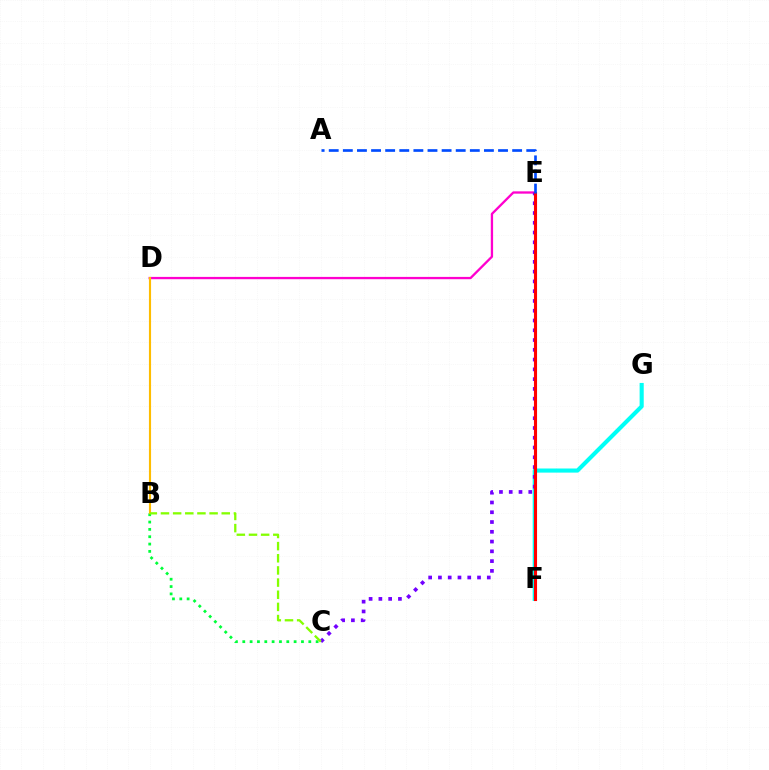{('F', 'G'): [{'color': '#00fff6', 'line_style': 'solid', 'thickness': 2.96}], ('D', 'E'): [{'color': '#ff00cf', 'line_style': 'solid', 'thickness': 1.66}], ('C', 'E'): [{'color': '#7200ff', 'line_style': 'dotted', 'thickness': 2.66}], ('E', 'F'): [{'color': '#ff0000', 'line_style': 'solid', 'thickness': 2.23}], ('B', 'C'): [{'color': '#00ff39', 'line_style': 'dotted', 'thickness': 1.99}, {'color': '#84ff00', 'line_style': 'dashed', 'thickness': 1.65}], ('B', 'D'): [{'color': '#ffbd00', 'line_style': 'solid', 'thickness': 1.54}], ('A', 'E'): [{'color': '#004bff', 'line_style': 'dashed', 'thickness': 1.92}]}